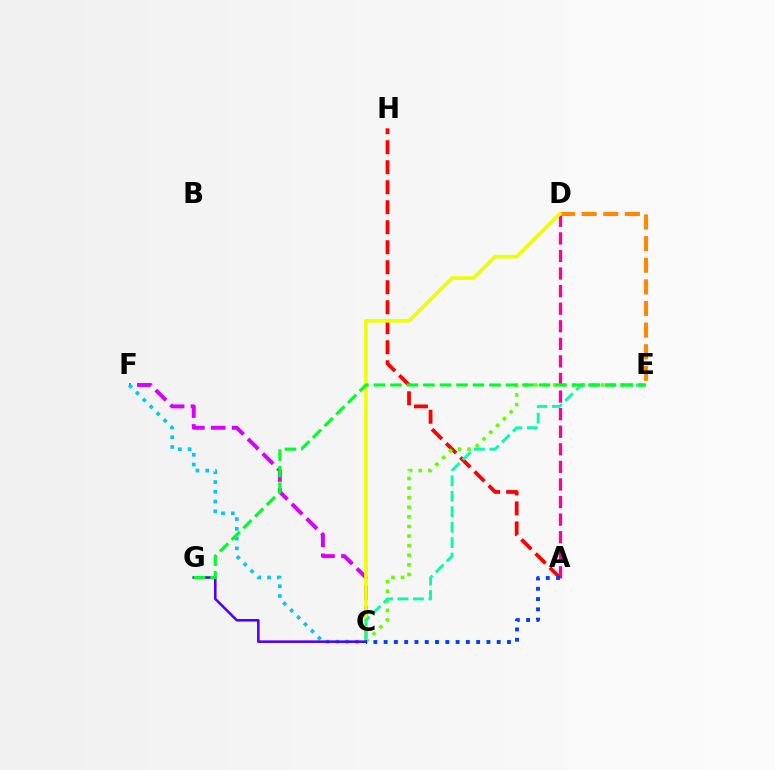{('A', 'D'): [{'color': '#ff00a0', 'line_style': 'dashed', 'thickness': 2.39}], ('C', 'F'): [{'color': '#d600ff', 'line_style': 'dashed', 'thickness': 2.83}, {'color': '#00c7ff', 'line_style': 'dotted', 'thickness': 2.65}], ('A', 'H'): [{'color': '#ff0000', 'line_style': 'dashed', 'thickness': 2.72}], ('D', 'E'): [{'color': '#ff8800', 'line_style': 'dashed', 'thickness': 2.94}], ('C', 'E'): [{'color': '#66ff00', 'line_style': 'dotted', 'thickness': 2.61}, {'color': '#00ffaf', 'line_style': 'dashed', 'thickness': 2.1}], ('C', 'D'): [{'color': '#eeff00', 'line_style': 'solid', 'thickness': 2.62}], ('C', 'G'): [{'color': '#4f00ff', 'line_style': 'solid', 'thickness': 1.85}], ('E', 'G'): [{'color': '#00ff27', 'line_style': 'dashed', 'thickness': 2.24}], ('A', 'C'): [{'color': '#003fff', 'line_style': 'dotted', 'thickness': 2.79}]}